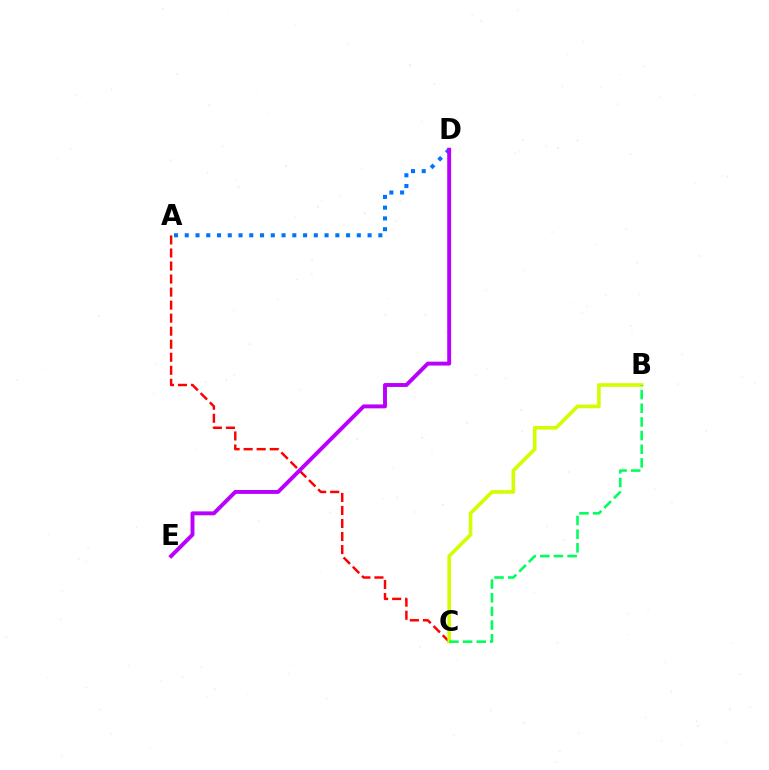{('A', 'C'): [{'color': '#ff0000', 'line_style': 'dashed', 'thickness': 1.77}], ('B', 'C'): [{'color': '#d1ff00', 'line_style': 'solid', 'thickness': 2.61}, {'color': '#00ff5c', 'line_style': 'dashed', 'thickness': 1.86}], ('A', 'D'): [{'color': '#0074ff', 'line_style': 'dotted', 'thickness': 2.92}], ('D', 'E'): [{'color': '#b900ff', 'line_style': 'solid', 'thickness': 2.81}]}